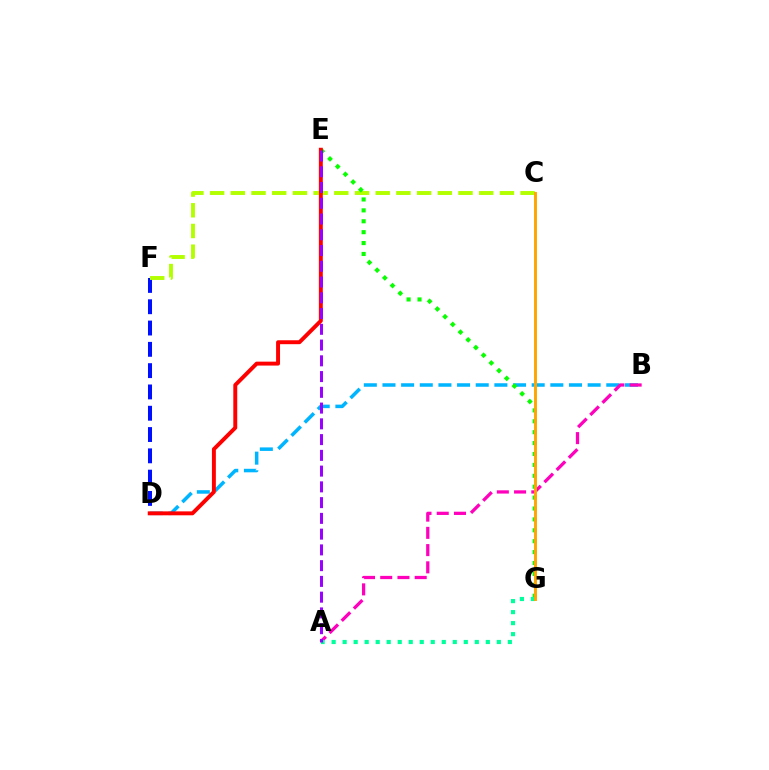{('D', 'F'): [{'color': '#0010ff', 'line_style': 'dashed', 'thickness': 2.89}], ('B', 'D'): [{'color': '#00b5ff', 'line_style': 'dashed', 'thickness': 2.53}], ('C', 'F'): [{'color': '#b3ff00', 'line_style': 'dashed', 'thickness': 2.81}], ('E', 'G'): [{'color': '#08ff00', 'line_style': 'dotted', 'thickness': 2.96}], ('A', 'B'): [{'color': '#ff00bd', 'line_style': 'dashed', 'thickness': 2.34}], ('A', 'G'): [{'color': '#00ff9d', 'line_style': 'dotted', 'thickness': 2.99}], ('D', 'E'): [{'color': '#ff0000', 'line_style': 'solid', 'thickness': 2.83}], ('C', 'G'): [{'color': '#ffa500', 'line_style': 'solid', 'thickness': 2.1}], ('A', 'E'): [{'color': '#9b00ff', 'line_style': 'dashed', 'thickness': 2.14}]}